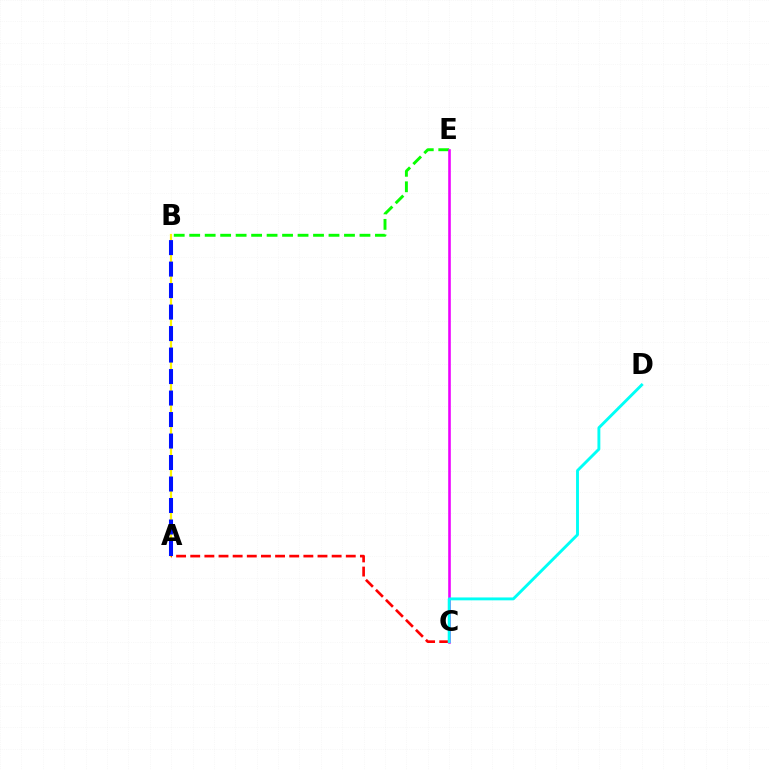{('B', 'E'): [{'color': '#08ff00', 'line_style': 'dashed', 'thickness': 2.1}], ('A', 'B'): [{'color': '#fcf500', 'line_style': 'solid', 'thickness': 1.6}, {'color': '#0010ff', 'line_style': 'dashed', 'thickness': 2.92}], ('A', 'C'): [{'color': '#ff0000', 'line_style': 'dashed', 'thickness': 1.92}], ('C', 'E'): [{'color': '#ee00ff', 'line_style': 'solid', 'thickness': 1.87}], ('C', 'D'): [{'color': '#00fff6', 'line_style': 'solid', 'thickness': 2.08}]}